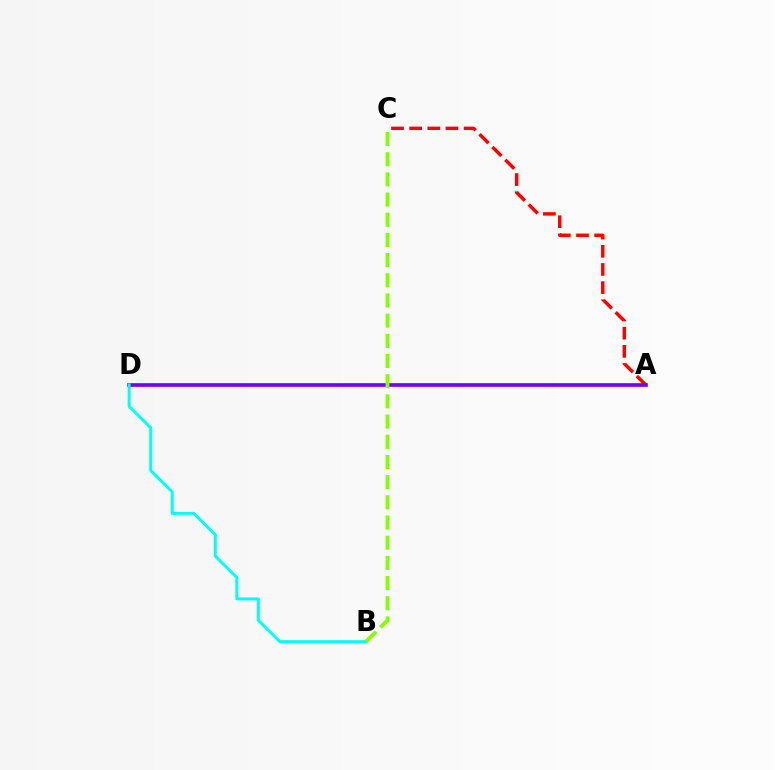{('A', 'C'): [{'color': '#ff0000', 'line_style': 'dashed', 'thickness': 2.47}], ('A', 'D'): [{'color': '#7200ff', 'line_style': 'solid', 'thickness': 2.63}], ('B', 'D'): [{'color': '#00fff6', 'line_style': 'solid', 'thickness': 2.13}], ('B', 'C'): [{'color': '#84ff00', 'line_style': 'dashed', 'thickness': 2.74}]}